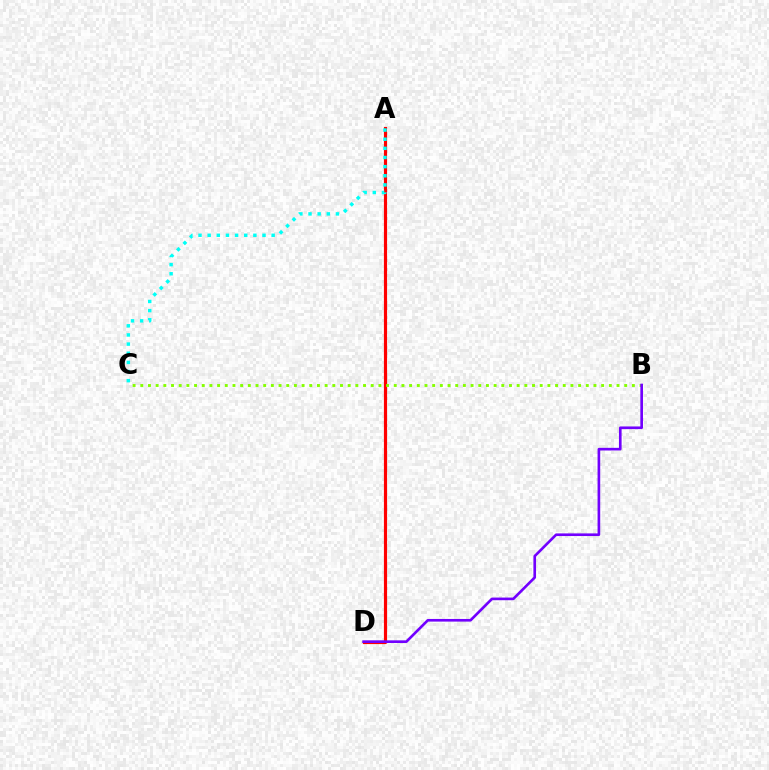{('A', 'D'): [{'color': '#ff0000', 'line_style': 'solid', 'thickness': 2.28}], ('A', 'C'): [{'color': '#00fff6', 'line_style': 'dotted', 'thickness': 2.48}], ('B', 'C'): [{'color': '#84ff00', 'line_style': 'dotted', 'thickness': 2.09}], ('B', 'D'): [{'color': '#7200ff', 'line_style': 'solid', 'thickness': 1.91}]}